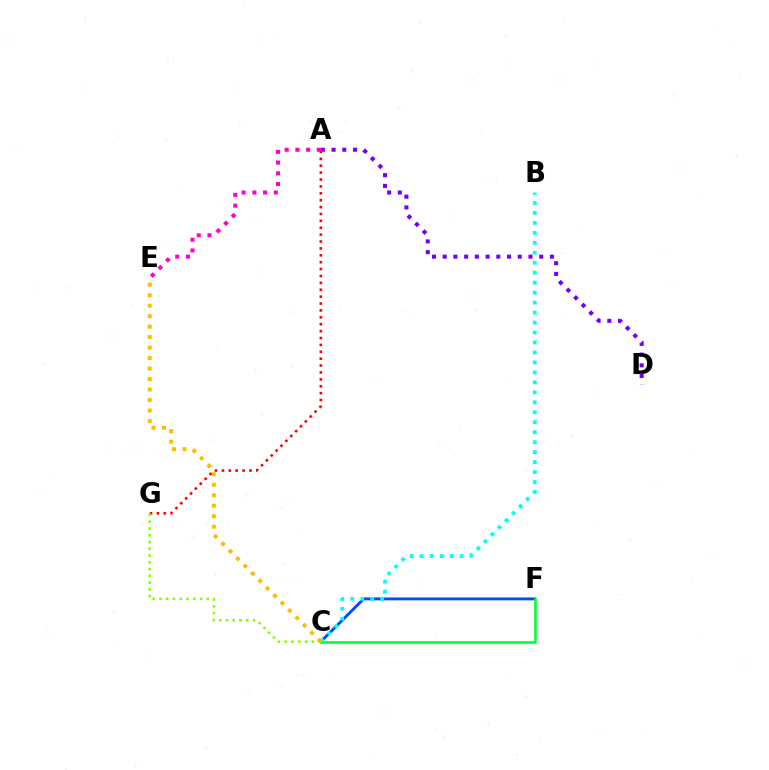{('A', 'D'): [{'color': '#7200ff', 'line_style': 'dotted', 'thickness': 2.91}], ('A', 'E'): [{'color': '#ff00cf', 'line_style': 'dotted', 'thickness': 2.91}], ('A', 'G'): [{'color': '#ff0000', 'line_style': 'dotted', 'thickness': 1.87}], ('C', 'F'): [{'color': '#004bff', 'line_style': 'solid', 'thickness': 2.07}, {'color': '#00ff39', 'line_style': 'solid', 'thickness': 1.87}], ('B', 'C'): [{'color': '#00fff6', 'line_style': 'dotted', 'thickness': 2.71}], ('C', 'G'): [{'color': '#84ff00', 'line_style': 'dotted', 'thickness': 1.84}], ('C', 'E'): [{'color': '#ffbd00', 'line_style': 'dotted', 'thickness': 2.85}]}